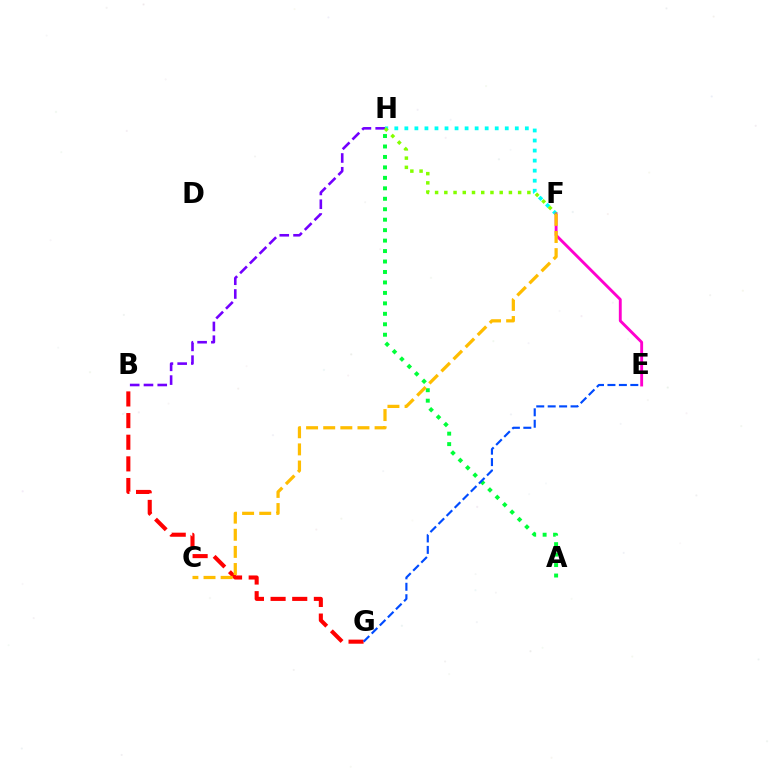{('F', 'H'): [{'color': '#00fff6', 'line_style': 'dotted', 'thickness': 2.73}, {'color': '#84ff00', 'line_style': 'dotted', 'thickness': 2.51}], ('B', 'G'): [{'color': '#ff0000', 'line_style': 'dashed', 'thickness': 2.94}], ('A', 'H'): [{'color': '#00ff39', 'line_style': 'dotted', 'thickness': 2.84}], ('B', 'H'): [{'color': '#7200ff', 'line_style': 'dashed', 'thickness': 1.87}], ('E', 'F'): [{'color': '#ff00cf', 'line_style': 'solid', 'thickness': 2.07}], ('E', 'G'): [{'color': '#004bff', 'line_style': 'dashed', 'thickness': 1.55}], ('C', 'F'): [{'color': '#ffbd00', 'line_style': 'dashed', 'thickness': 2.33}]}